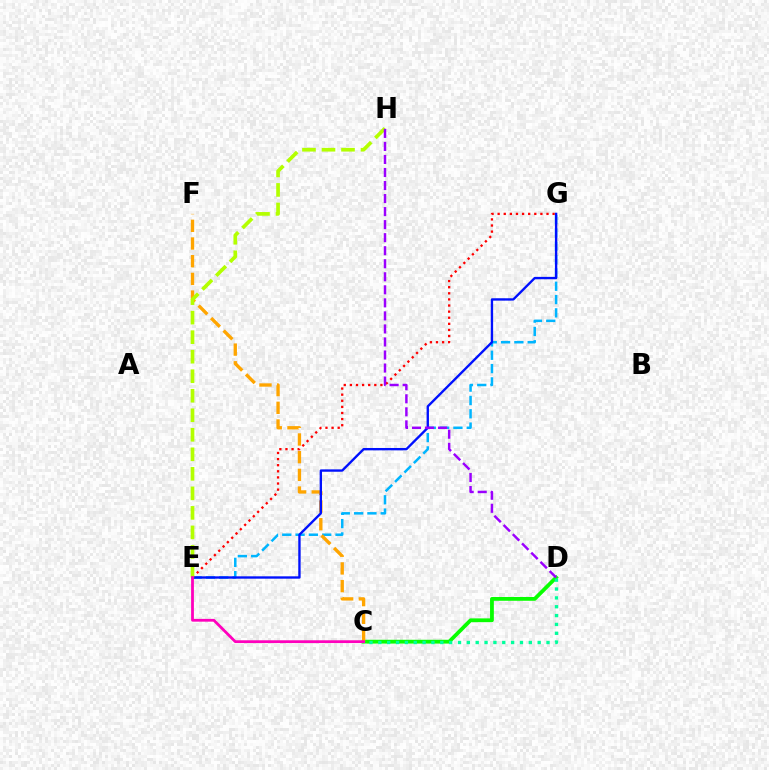{('C', 'D'): [{'color': '#08ff00', 'line_style': 'solid', 'thickness': 2.73}, {'color': '#00ff9d', 'line_style': 'dotted', 'thickness': 2.4}], ('E', 'G'): [{'color': '#00b5ff', 'line_style': 'dashed', 'thickness': 1.81}, {'color': '#ff0000', 'line_style': 'dotted', 'thickness': 1.66}, {'color': '#0010ff', 'line_style': 'solid', 'thickness': 1.7}], ('C', 'F'): [{'color': '#ffa500', 'line_style': 'dashed', 'thickness': 2.4}], ('E', 'H'): [{'color': '#b3ff00', 'line_style': 'dashed', 'thickness': 2.65}], ('C', 'E'): [{'color': '#ff00bd', 'line_style': 'solid', 'thickness': 2.0}], ('D', 'H'): [{'color': '#9b00ff', 'line_style': 'dashed', 'thickness': 1.77}]}